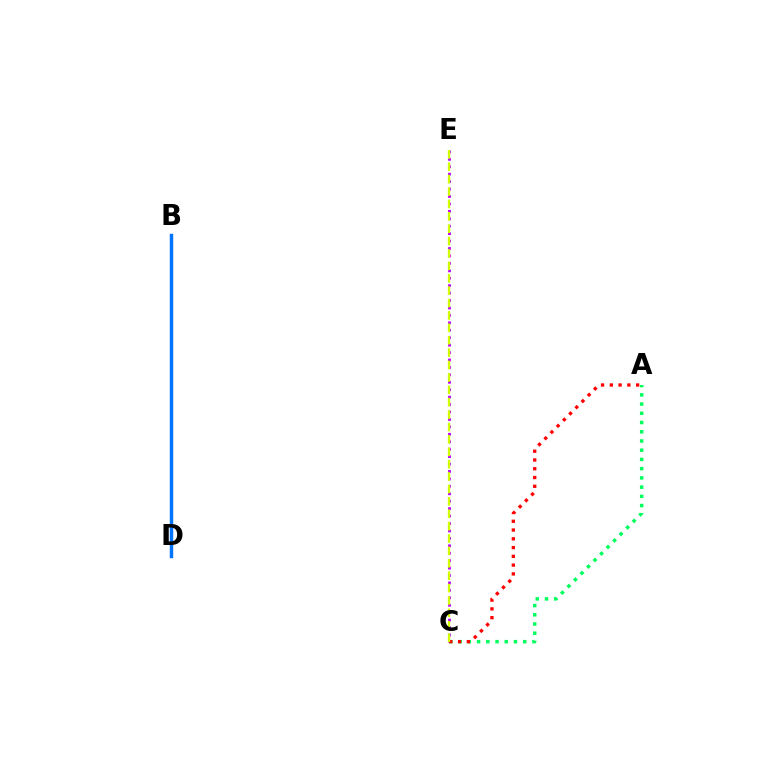{('C', 'E'): [{'color': '#b900ff', 'line_style': 'dotted', 'thickness': 2.02}, {'color': '#d1ff00', 'line_style': 'dashed', 'thickness': 1.68}], ('A', 'C'): [{'color': '#00ff5c', 'line_style': 'dotted', 'thickness': 2.51}, {'color': '#ff0000', 'line_style': 'dotted', 'thickness': 2.38}], ('B', 'D'): [{'color': '#0074ff', 'line_style': 'solid', 'thickness': 2.47}]}